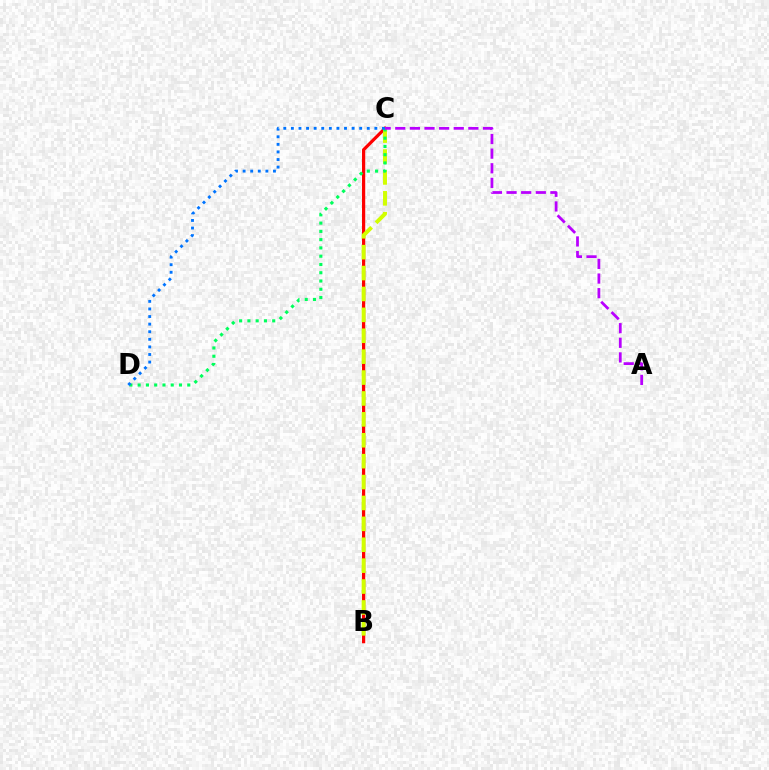{('B', 'C'): [{'color': '#ff0000', 'line_style': 'solid', 'thickness': 2.31}, {'color': '#d1ff00', 'line_style': 'dashed', 'thickness': 2.84}], ('C', 'D'): [{'color': '#00ff5c', 'line_style': 'dotted', 'thickness': 2.25}, {'color': '#0074ff', 'line_style': 'dotted', 'thickness': 2.06}], ('A', 'C'): [{'color': '#b900ff', 'line_style': 'dashed', 'thickness': 1.99}]}